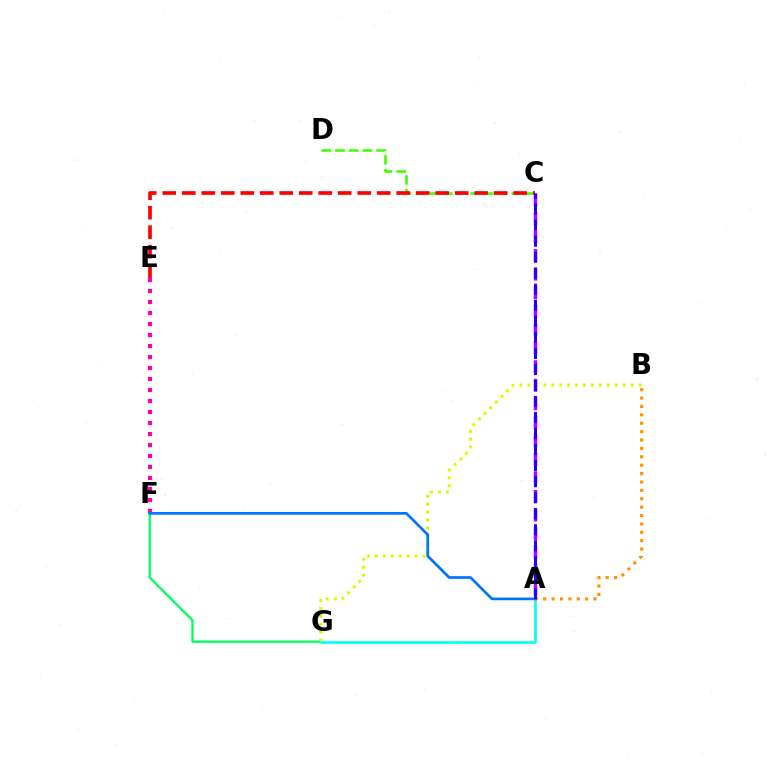{('C', 'D'): [{'color': '#3dff00', 'line_style': 'dashed', 'thickness': 1.86}], ('C', 'E'): [{'color': '#ff0000', 'line_style': 'dashed', 'thickness': 2.65}], ('E', 'F'): [{'color': '#ff00ac', 'line_style': 'dotted', 'thickness': 2.99}], ('F', 'G'): [{'color': '#00ff5c', 'line_style': 'solid', 'thickness': 1.64}], ('B', 'G'): [{'color': '#d1ff00', 'line_style': 'dotted', 'thickness': 2.16}], ('A', 'C'): [{'color': '#b900ff', 'line_style': 'dashed', 'thickness': 2.52}, {'color': '#2500ff', 'line_style': 'dashed', 'thickness': 2.18}], ('A', 'G'): [{'color': '#00fff6', 'line_style': 'solid', 'thickness': 1.87}], ('A', 'F'): [{'color': '#0074ff', 'line_style': 'solid', 'thickness': 1.94}], ('A', 'B'): [{'color': '#ff9400', 'line_style': 'dotted', 'thickness': 2.28}]}